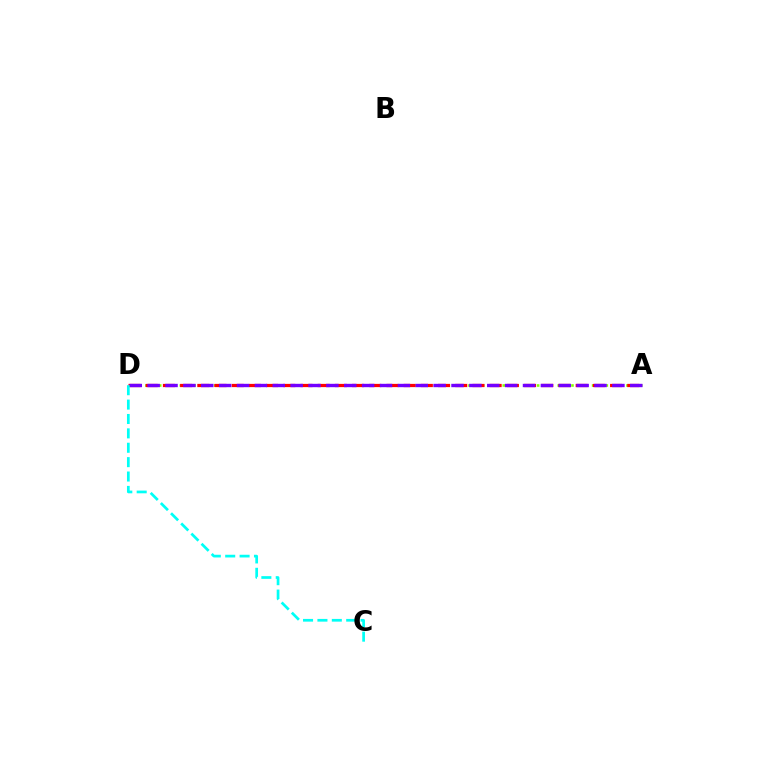{('A', 'D'): [{'color': '#84ff00', 'line_style': 'dotted', 'thickness': 1.87}, {'color': '#ff0000', 'line_style': 'dashed', 'thickness': 2.34}, {'color': '#7200ff', 'line_style': 'dashed', 'thickness': 2.43}], ('C', 'D'): [{'color': '#00fff6', 'line_style': 'dashed', 'thickness': 1.95}]}